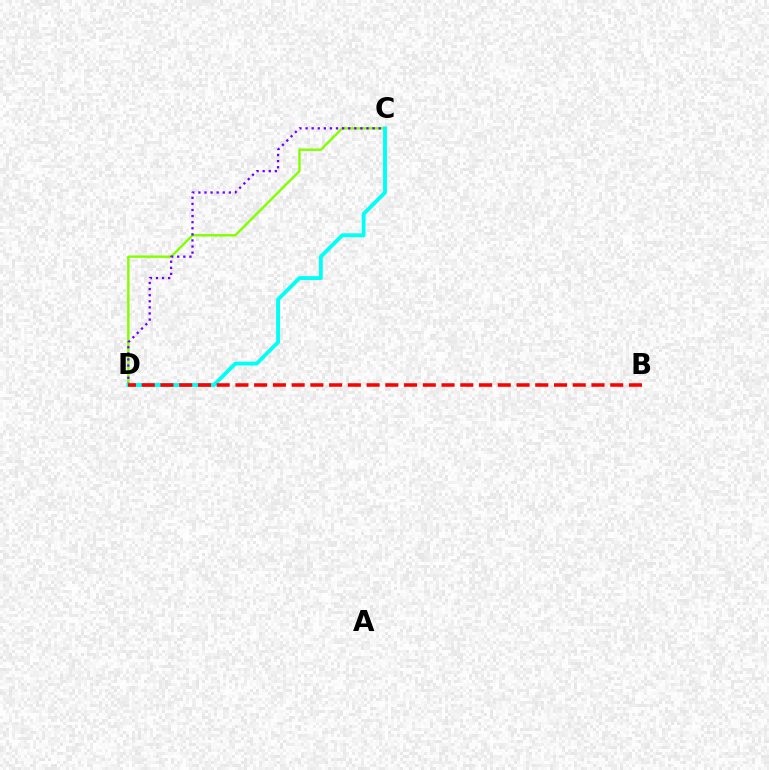{('C', 'D'): [{'color': '#84ff00', 'line_style': 'solid', 'thickness': 1.73}, {'color': '#7200ff', 'line_style': 'dotted', 'thickness': 1.66}, {'color': '#00fff6', 'line_style': 'solid', 'thickness': 2.78}], ('B', 'D'): [{'color': '#ff0000', 'line_style': 'dashed', 'thickness': 2.55}]}